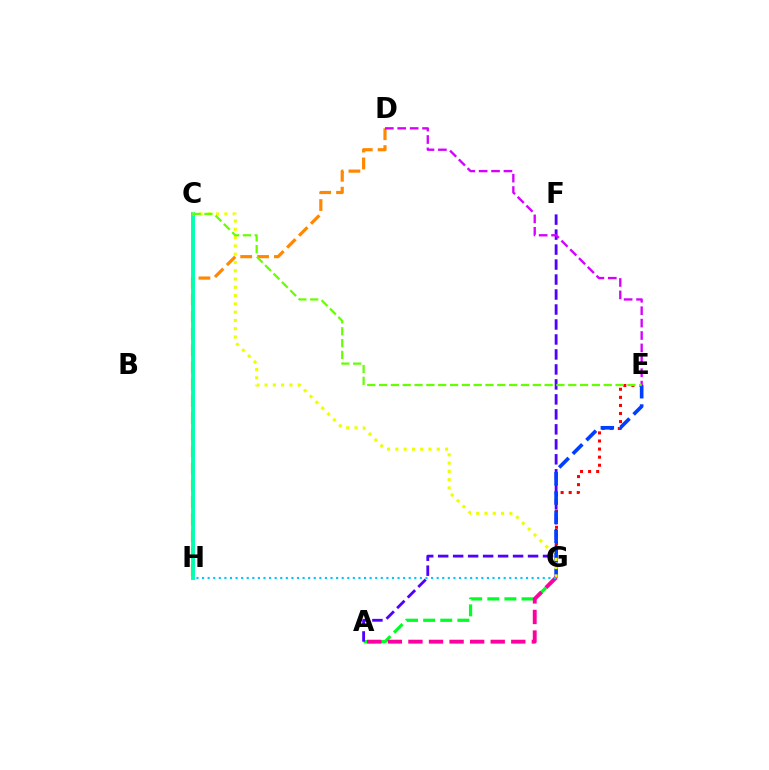{('A', 'G'): [{'color': '#00ff27', 'line_style': 'dashed', 'thickness': 2.32}, {'color': '#ff00a0', 'line_style': 'dashed', 'thickness': 2.79}], ('A', 'F'): [{'color': '#4f00ff', 'line_style': 'dashed', 'thickness': 2.04}], ('D', 'H'): [{'color': '#ff8800', 'line_style': 'dashed', 'thickness': 2.29}], ('E', 'G'): [{'color': '#ff0000', 'line_style': 'dotted', 'thickness': 2.2}, {'color': '#003fff', 'line_style': 'dashed', 'thickness': 2.62}], ('C', 'H'): [{'color': '#00ffaf', 'line_style': 'solid', 'thickness': 2.78}], ('D', 'E'): [{'color': '#d600ff', 'line_style': 'dashed', 'thickness': 1.69}], ('C', 'G'): [{'color': '#eeff00', 'line_style': 'dotted', 'thickness': 2.25}], ('G', 'H'): [{'color': '#00c7ff', 'line_style': 'dotted', 'thickness': 1.52}], ('C', 'E'): [{'color': '#66ff00', 'line_style': 'dashed', 'thickness': 1.61}]}